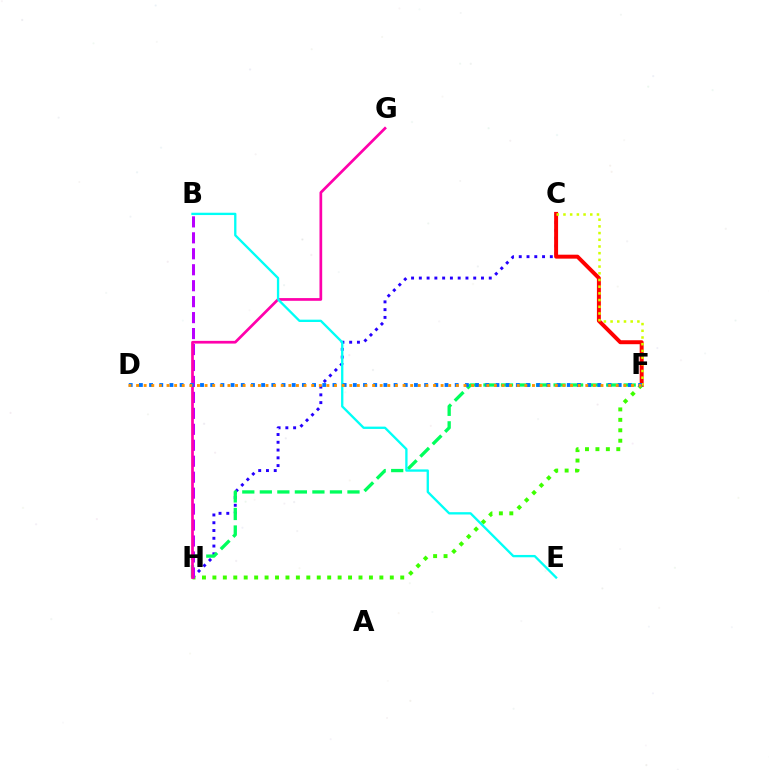{('C', 'H'): [{'color': '#2500ff', 'line_style': 'dotted', 'thickness': 2.11}], ('F', 'H'): [{'color': '#00ff5c', 'line_style': 'dashed', 'thickness': 2.38}, {'color': '#3dff00', 'line_style': 'dotted', 'thickness': 2.84}], ('C', 'F'): [{'color': '#ff0000', 'line_style': 'solid', 'thickness': 2.85}, {'color': '#d1ff00', 'line_style': 'dotted', 'thickness': 1.82}], ('B', 'H'): [{'color': '#b900ff', 'line_style': 'dashed', 'thickness': 2.17}], ('G', 'H'): [{'color': '#ff00ac', 'line_style': 'solid', 'thickness': 1.95}], ('B', 'E'): [{'color': '#00fff6', 'line_style': 'solid', 'thickness': 1.67}], ('D', 'F'): [{'color': '#0074ff', 'line_style': 'dotted', 'thickness': 2.77}, {'color': '#ff9400', 'line_style': 'dotted', 'thickness': 2.07}]}